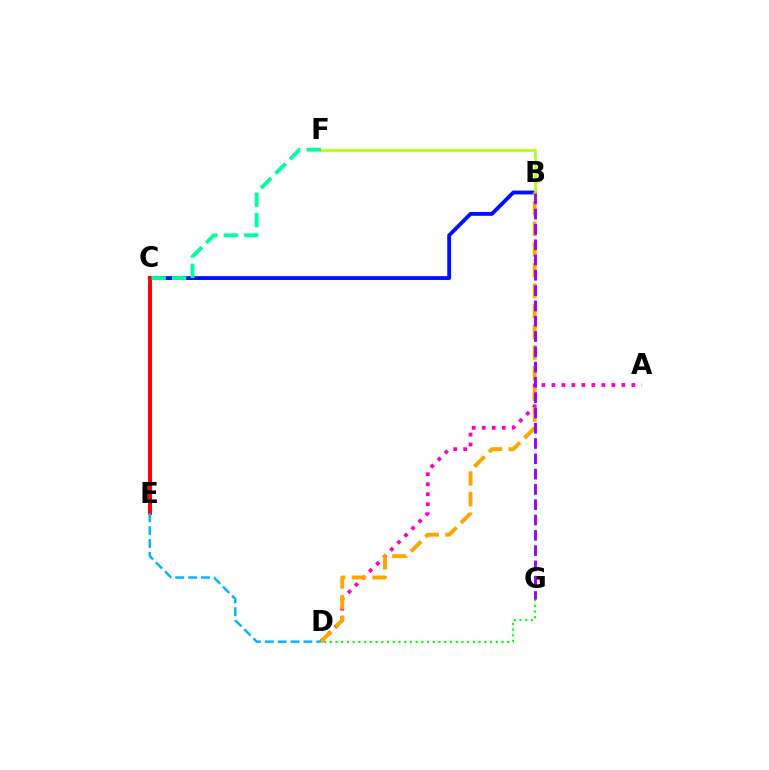{('B', 'C'): [{'color': '#0010ff', 'line_style': 'solid', 'thickness': 2.77}], ('D', 'G'): [{'color': '#08ff00', 'line_style': 'dotted', 'thickness': 1.56}], ('A', 'D'): [{'color': '#ff00bd', 'line_style': 'dotted', 'thickness': 2.71}], ('C', 'E'): [{'color': '#ff0000', 'line_style': 'solid', 'thickness': 2.84}], ('B', 'D'): [{'color': '#ffa500', 'line_style': 'dashed', 'thickness': 2.8}], ('B', 'F'): [{'color': '#b3ff00', 'line_style': 'solid', 'thickness': 1.88}], ('C', 'F'): [{'color': '#00ff9d', 'line_style': 'dashed', 'thickness': 2.78}], ('B', 'G'): [{'color': '#9b00ff', 'line_style': 'dashed', 'thickness': 2.08}], ('D', 'E'): [{'color': '#00b5ff', 'line_style': 'dashed', 'thickness': 1.75}]}